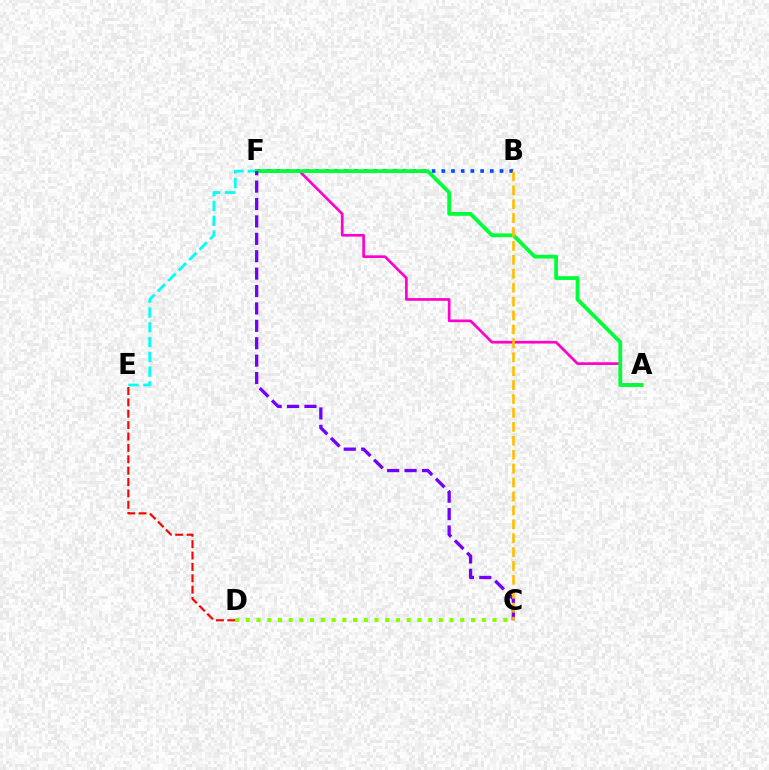{('D', 'E'): [{'color': '#ff0000', 'line_style': 'dashed', 'thickness': 1.55}], ('E', 'F'): [{'color': '#00fff6', 'line_style': 'dashed', 'thickness': 2.01}], ('C', 'D'): [{'color': '#84ff00', 'line_style': 'dotted', 'thickness': 2.92}], ('A', 'F'): [{'color': '#ff00cf', 'line_style': 'solid', 'thickness': 1.93}, {'color': '#00ff39', 'line_style': 'solid', 'thickness': 2.73}], ('B', 'F'): [{'color': '#004bff', 'line_style': 'dotted', 'thickness': 2.64}], ('C', 'F'): [{'color': '#7200ff', 'line_style': 'dashed', 'thickness': 2.36}], ('B', 'C'): [{'color': '#ffbd00', 'line_style': 'dashed', 'thickness': 1.89}]}